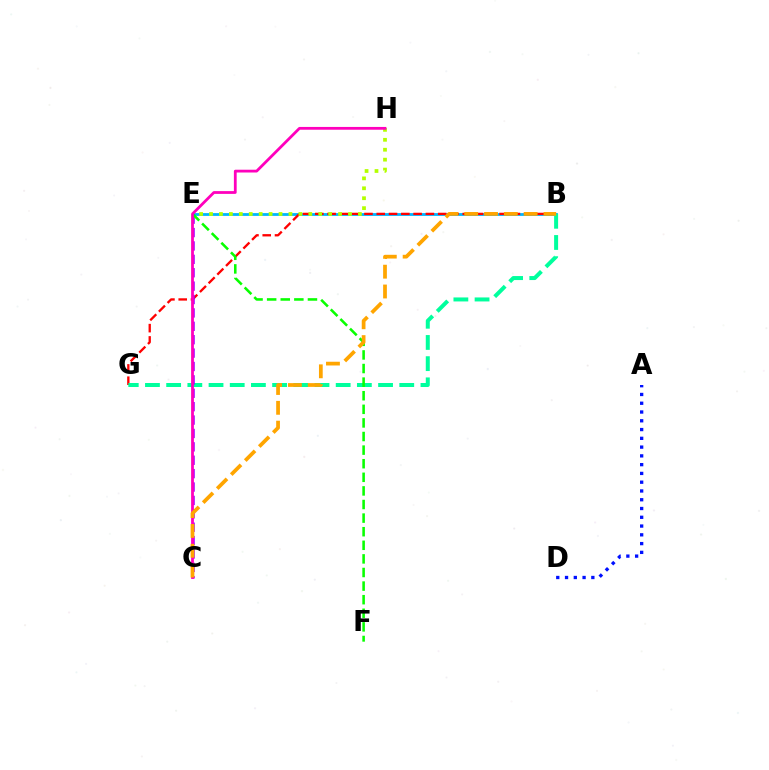{('B', 'E'): [{'color': '#00b5ff', 'line_style': 'solid', 'thickness': 2.01}], ('B', 'G'): [{'color': '#ff0000', 'line_style': 'dashed', 'thickness': 1.67}, {'color': '#00ff9d', 'line_style': 'dashed', 'thickness': 2.88}], ('E', 'H'): [{'color': '#b3ff00', 'line_style': 'dotted', 'thickness': 2.7}], ('C', 'E'): [{'color': '#9b00ff', 'line_style': 'dashed', 'thickness': 1.82}], ('E', 'F'): [{'color': '#08ff00', 'line_style': 'dashed', 'thickness': 1.85}], ('C', 'H'): [{'color': '#ff00bd', 'line_style': 'solid', 'thickness': 2.0}], ('A', 'D'): [{'color': '#0010ff', 'line_style': 'dotted', 'thickness': 2.38}], ('B', 'C'): [{'color': '#ffa500', 'line_style': 'dashed', 'thickness': 2.69}]}